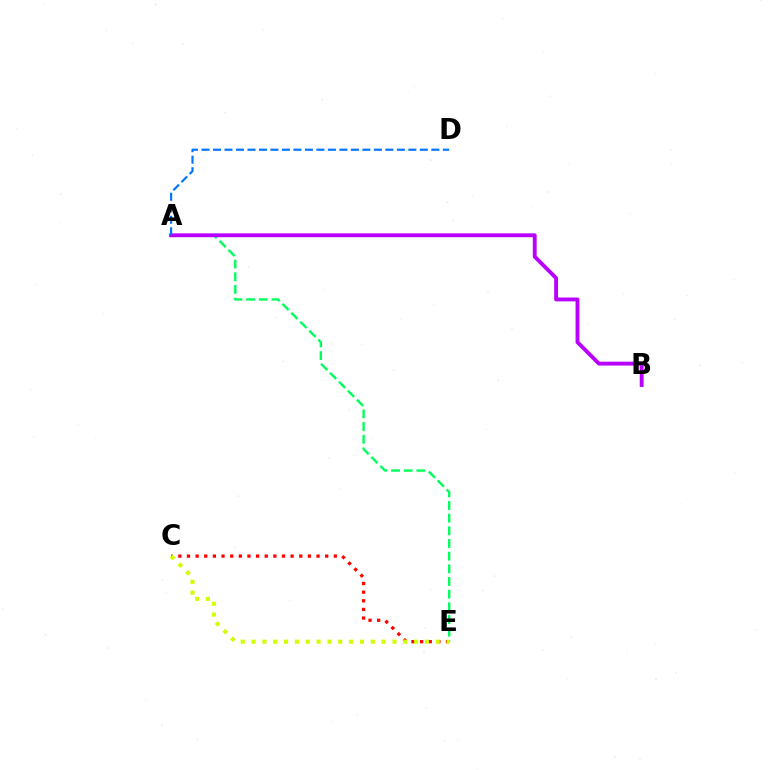{('C', 'E'): [{'color': '#ff0000', 'line_style': 'dotted', 'thickness': 2.35}, {'color': '#d1ff00', 'line_style': 'dotted', 'thickness': 2.94}], ('A', 'E'): [{'color': '#00ff5c', 'line_style': 'dashed', 'thickness': 1.72}], ('A', 'B'): [{'color': '#b900ff', 'line_style': 'solid', 'thickness': 2.79}], ('A', 'D'): [{'color': '#0074ff', 'line_style': 'dashed', 'thickness': 1.56}]}